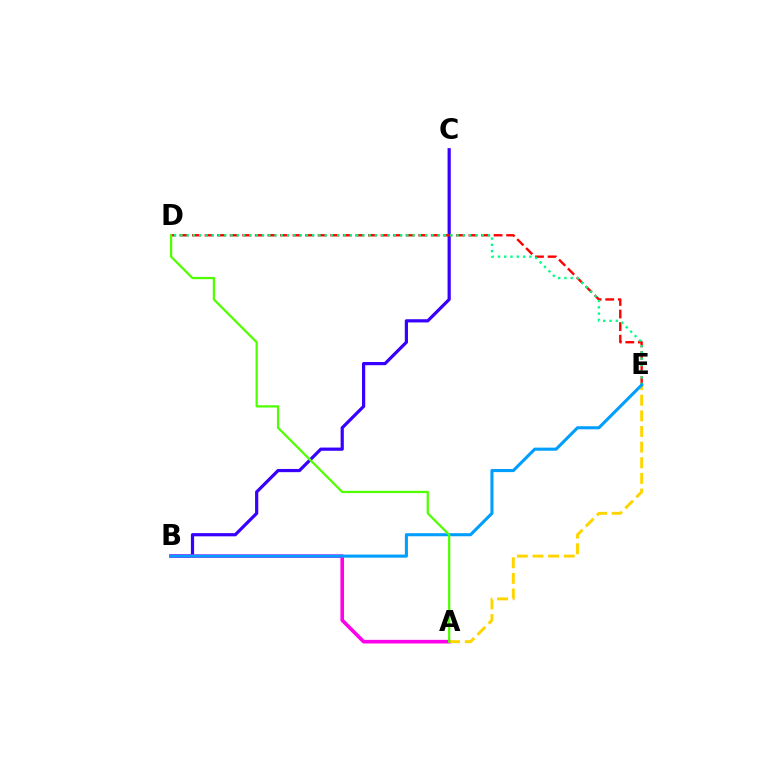{('B', 'C'): [{'color': '#3700ff', 'line_style': 'solid', 'thickness': 2.3}], ('D', 'E'): [{'color': '#ff0000', 'line_style': 'dashed', 'thickness': 1.71}, {'color': '#00ff86', 'line_style': 'dotted', 'thickness': 1.71}], ('A', 'B'): [{'color': '#ff00ed', 'line_style': 'solid', 'thickness': 2.61}], ('A', 'E'): [{'color': '#ffd500', 'line_style': 'dashed', 'thickness': 2.12}], ('B', 'E'): [{'color': '#009eff', 'line_style': 'solid', 'thickness': 2.22}], ('A', 'D'): [{'color': '#4fff00', 'line_style': 'solid', 'thickness': 1.62}]}